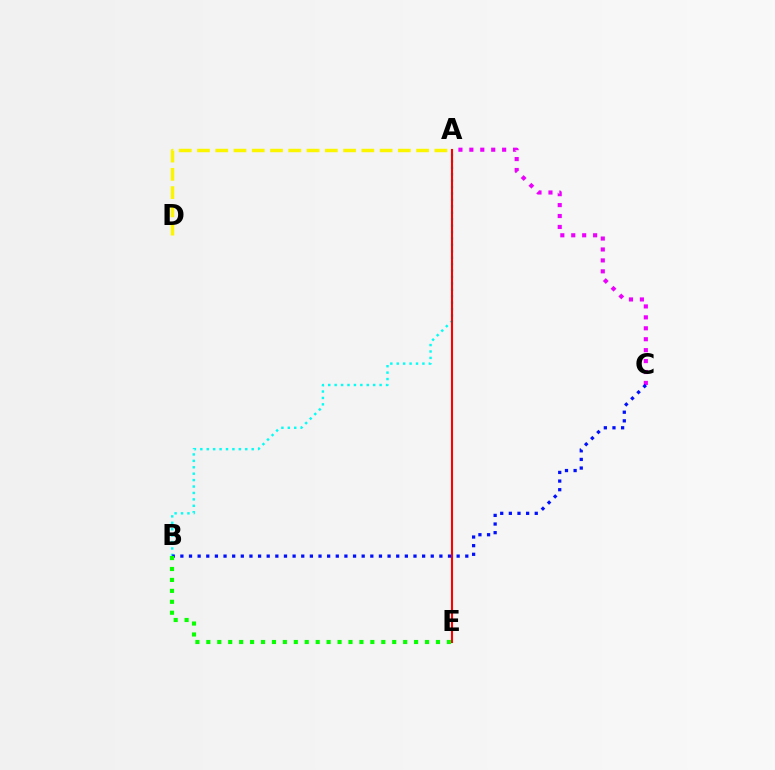{('A', 'B'): [{'color': '#00fff6', 'line_style': 'dotted', 'thickness': 1.74}], ('A', 'C'): [{'color': '#ee00ff', 'line_style': 'dotted', 'thickness': 2.97}], ('A', 'E'): [{'color': '#ff0000', 'line_style': 'solid', 'thickness': 1.5}], ('B', 'C'): [{'color': '#0010ff', 'line_style': 'dotted', 'thickness': 2.35}], ('B', 'E'): [{'color': '#08ff00', 'line_style': 'dotted', 'thickness': 2.97}], ('A', 'D'): [{'color': '#fcf500', 'line_style': 'dashed', 'thickness': 2.48}]}